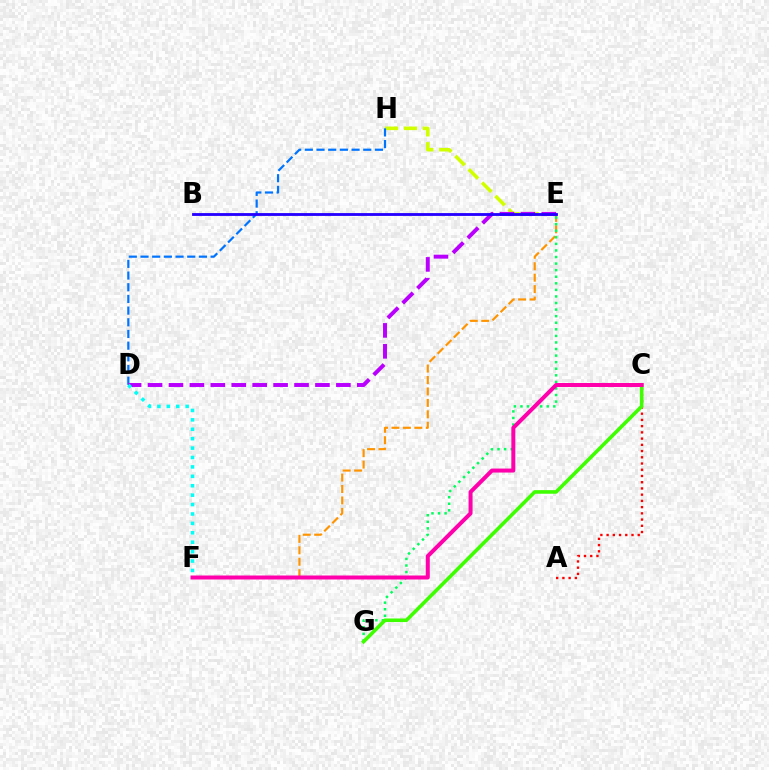{('E', 'F'): [{'color': '#ff9400', 'line_style': 'dashed', 'thickness': 1.55}], ('E', 'G'): [{'color': '#00ff5c', 'line_style': 'dotted', 'thickness': 1.79}], ('A', 'C'): [{'color': '#ff0000', 'line_style': 'dotted', 'thickness': 1.69}], ('E', 'H'): [{'color': '#d1ff00', 'line_style': 'dashed', 'thickness': 2.56}], ('C', 'G'): [{'color': '#3dff00', 'line_style': 'solid', 'thickness': 2.58}], ('C', 'F'): [{'color': '#ff00ac', 'line_style': 'solid', 'thickness': 2.87}], ('D', 'H'): [{'color': '#0074ff', 'line_style': 'dashed', 'thickness': 1.59}], ('D', 'E'): [{'color': '#b900ff', 'line_style': 'dashed', 'thickness': 2.84}], ('B', 'E'): [{'color': '#2500ff', 'line_style': 'solid', 'thickness': 2.03}], ('D', 'F'): [{'color': '#00fff6', 'line_style': 'dotted', 'thickness': 2.56}]}